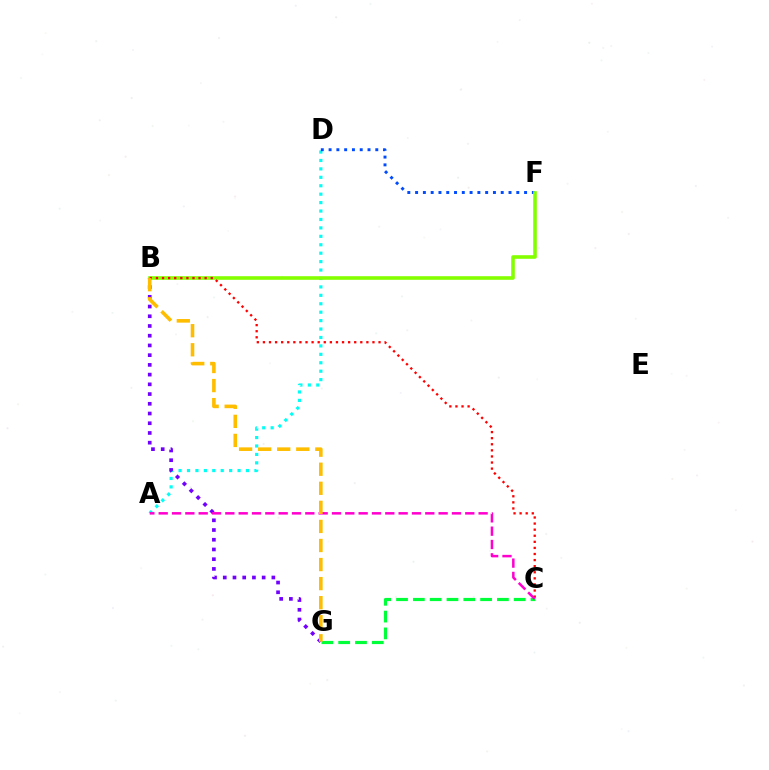{('C', 'G'): [{'color': '#00ff39', 'line_style': 'dashed', 'thickness': 2.28}], ('A', 'D'): [{'color': '#00fff6', 'line_style': 'dotted', 'thickness': 2.29}], ('D', 'F'): [{'color': '#004bff', 'line_style': 'dotted', 'thickness': 2.11}], ('B', 'F'): [{'color': '#84ff00', 'line_style': 'solid', 'thickness': 2.6}], ('B', 'G'): [{'color': '#7200ff', 'line_style': 'dotted', 'thickness': 2.64}, {'color': '#ffbd00', 'line_style': 'dashed', 'thickness': 2.59}], ('B', 'C'): [{'color': '#ff0000', 'line_style': 'dotted', 'thickness': 1.65}], ('A', 'C'): [{'color': '#ff00cf', 'line_style': 'dashed', 'thickness': 1.81}]}